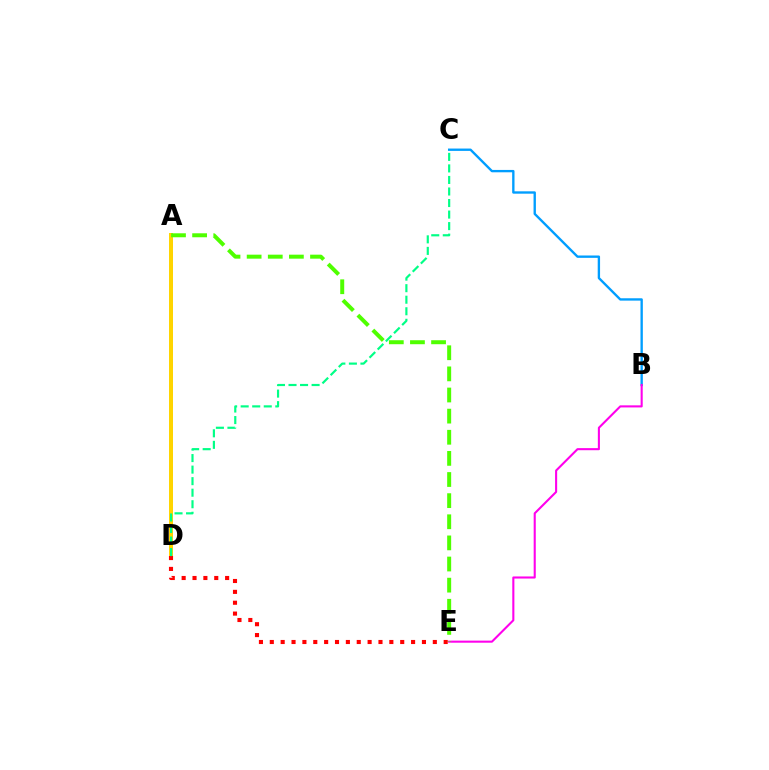{('B', 'C'): [{'color': '#009eff', 'line_style': 'solid', 'thickness': 1.7}], ('A', 'D'): [{'color': '#3700ff', 'line_style': 'dashed', 'thickness': 1.82}, {'color': '#ffd500', 'line_style': 'solid', 'thickness': 2.87}], ('B', 'E'): [{'color': '#ff00ed', 'line_style': 'solid', 'thickness': 1.5}], ('A', 'E'): [{'color': '#4fff00', 'line_style': 'dashed', 'thickness': 2.87}], ('D', 'E'): [{'color': '#ff0000', 'line_style': 'dotted', 'thickness': 2.95}], ('C', 'D'): [{'color': '#00ff86', 'line_style': 'dashed', 'thickness': 1.57}]}